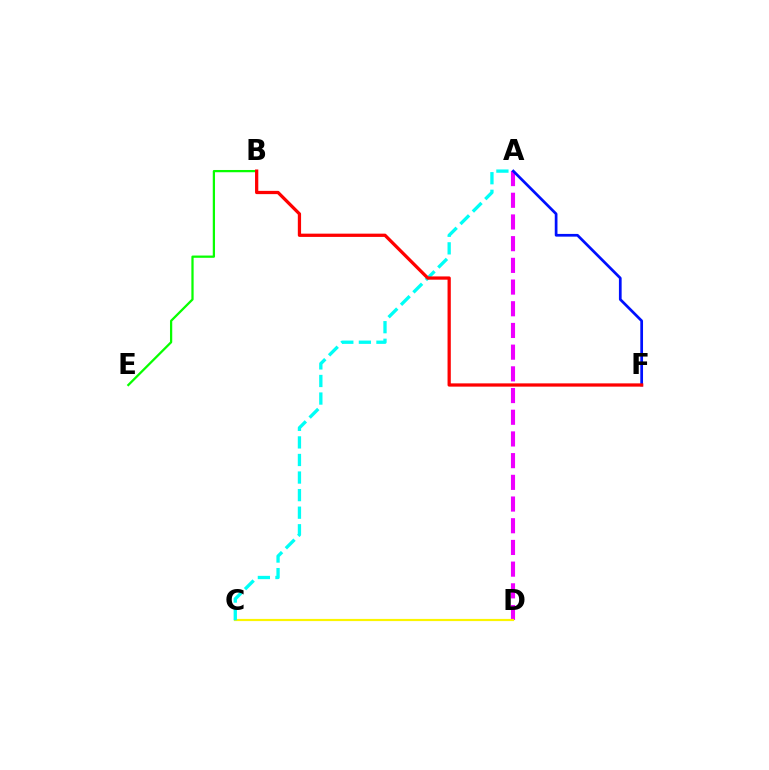{('A', 'D'): [{'color': '#ee00ff', 'line_style': 'dashed', 'thickness': 2.95}], ('B', 'E'): [{'color': '#08ff00', 'line_style': 'solid', 'thickness': 1.62}], ('C', 'D'): [{'color': '#fcf500', 'line_style': 'solid', 'thickness': 1.58}], ('A', 'C'): [{'color': '#00fff6', 'line_style': 'dashed', 'thickness': 2.39}], ('A', 'F'): [{'color': '#0010ff', 'line_style': 'solid', 'thickness': 1.96}], ('B', 'F'): [{'color': '#ff0000', 'line_style': 'solid', 'thickness': 2.35}]}